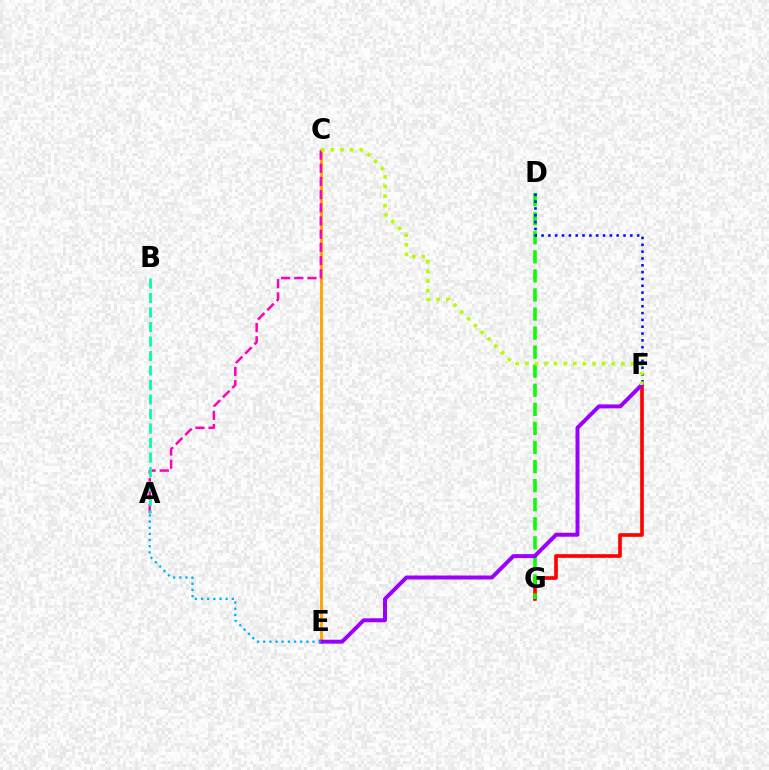{('F', 'G'): [{'color': '#ff0000', 'line_style': 'solid', 'thickness': 2.62}], ('C', 'E'): [{'color': '#ffa500', 'line_style': 'solid', 'thickness': 2.1}], ('A', 'C'): [{'color': '#ff00bd', 'line_style': 'dashed', 'thickness': 1.79}], ('A', 'B'): [{'color': '#00ff9d', 'line_style': 'dashed', 'thickness': 1.97}], ('D', 'G'): [{'color': '#08ff00', 'line_style': 'dashed', 'thickness': 2.59}], ('D', 'F'): [{'color': '#0010ff', 'line_style': 'dotted', 'thickness': 1.85}], ('E', 'F'): [{'color': '#9b00ff', 'line_style': 'solid', 'thickness': 2.86}], ('C', 'F'): [{'color': '#b3ff00', 'line_style': 'dotted', 'thickness': 2.61}], ('A', 'E'): [{'color': '#00b5ff', 'line_style': 'dotted', 'thickness': 1.67}]}